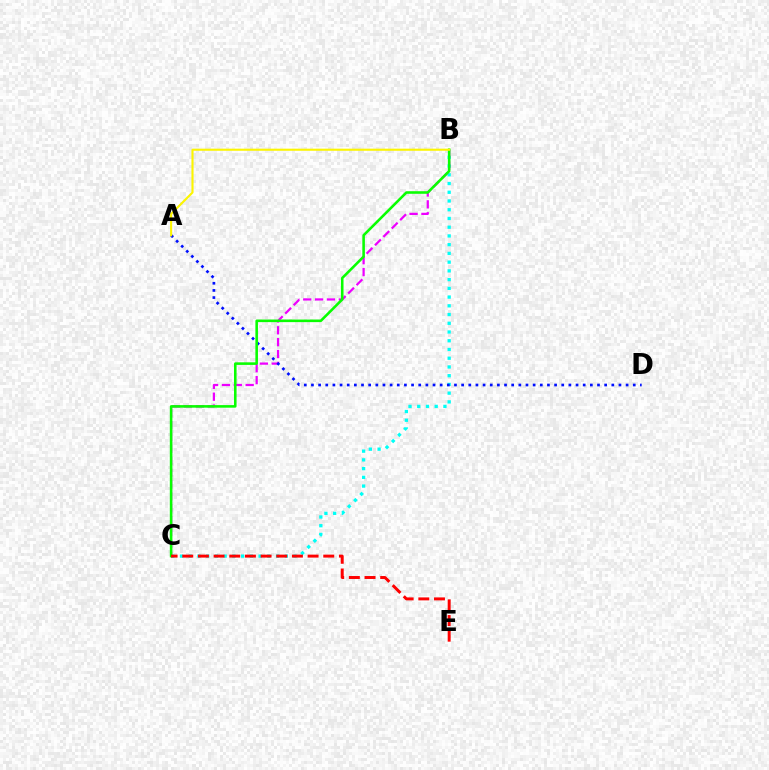{('B', 'C'): [{'color': '#00fff6', 'line_style': 'dotted', 'thickness': 2.37}, {'color': '#ee00ff', 'line_style': 'dashed', 'thickness': 1.61}, {'color': '#08ff00', 'line_style': 'solid', 'thickness': 1.86}], ('A', 'D'): [{'color': '#0010ff', 'line_style': 'dotted', 'thickness': 1.94}], ('A', 'B'): [{'color': '#fcf500', 'line_style': 'solid', 'thickness': 1.52}], ('C', 'E'): [{'color': '#ff0000', 'line_style': 'dashed', 'thickness': 2.13}]}